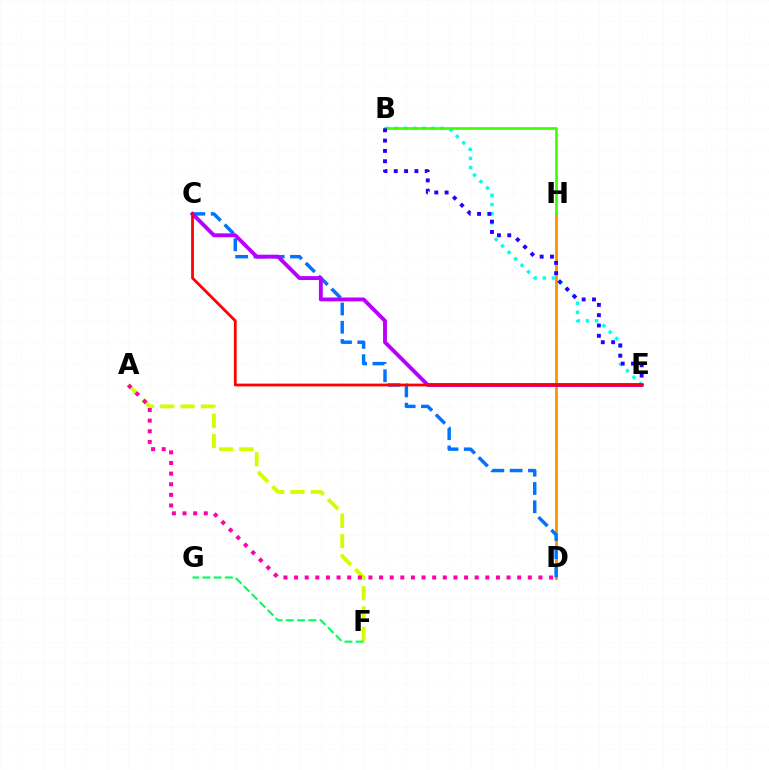{('D', 'H'): [{'color': '#ff9400', 'line_style': 'solid', 'thickness': 2.05}], ('C', 'D'): [{'color': '#0074ff', 'line_style': 'dashed', 'thickness': 2.48}], ('B', 'E'): [{'color': '#00fff6', 'line_style': 'dotted', 'thickness': 2.49}, {'color': '#2500ff', 'line_style': 'dotted', 'thickness': 2.8}], ('B', 'H'): [{'color': '#3dff00', 'line_style': 'solid', 'thickness': 1.95}], ('A', 'F'): [{'color': '#d1ff00', 'line_style': 'dashed', 'thickness': 2.76}], ('C', 'E'): [{'color': '#b900ff', 'line_style': 'solid', 'thickness': 2.79}, {'color': '#ff0000', 'line_style': 'solid', 'thickness': 1.99}], ('F', 'G'): [{'color': '#00ff5c', 'line_style': 'dashed', 'thickness': 1.53}], ('A', 'D'): [{'color': '#ff00ac', 'line_style': 'dotted', 'thickness': 2.89}]}